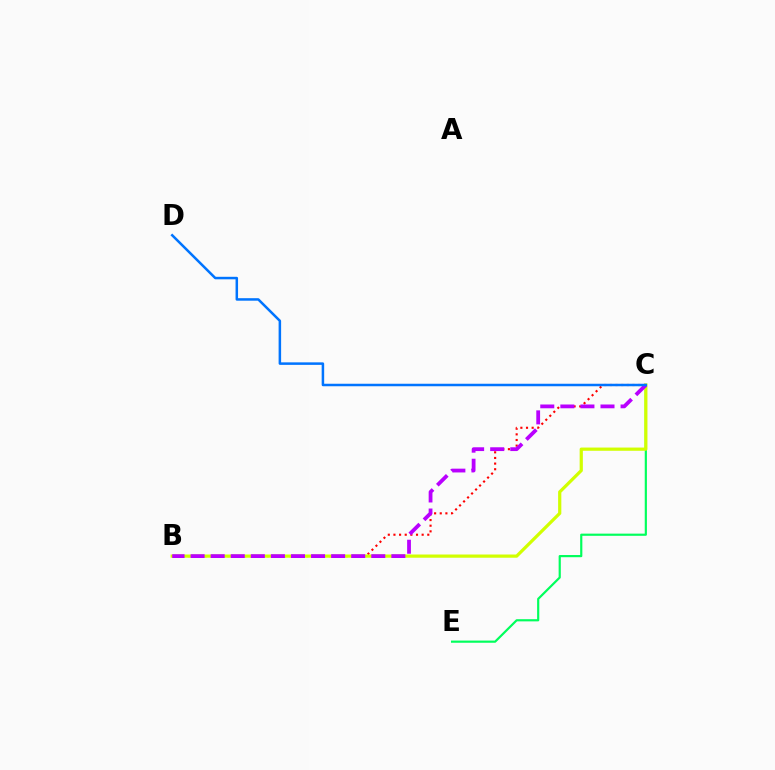{('C', 'E'): [{'color': '#00ff5c', 'line_style': 'solid', 'thickness': 1.57}], ('B', 'C'): [{'color': '#ff0000', 'line_style': 'dotted', 'thickness': 1.53}, {'color': '#d1ff00', 'line_style': 'solid', 'thickness': 2.31}, {'color': '#b900ff', 'line_style': 'dashed', 'thickness': 2.73}], ('C', 'D'): [{'color': '#0074ff', 'line_style': 'solid', 'thickness': 1.81}]}